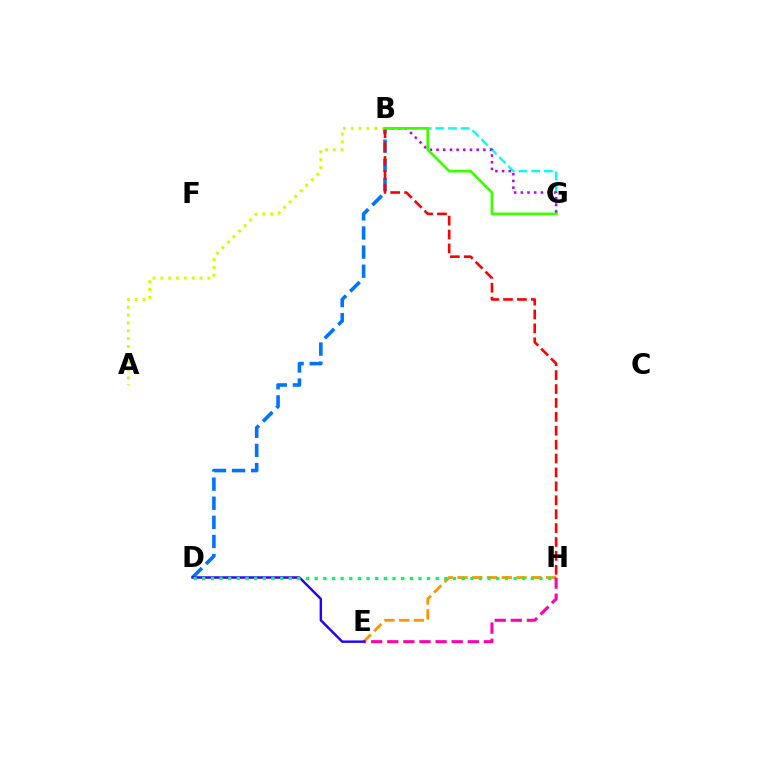{('B', 'G'): [{'color': '#00fff6', 'line_style': 'dashed', 'thickness': 1.71}, {'color': '#b900ff', 'line_style': 'dotted', 'thickness': 1.82}, {'color': '#3dff00', 'line_style': 'solid', 'thickness': 1.96}], ('E', 'H'): [{'color': '#ff9400', 'line_style': 'dashed', 'thickness': 2.01}, {'color': '#ff00ac', 'line_style': 'dashed', 'thickness': 2.19}], ('B', 'D'): [{'color': '#0074ff', 'line_style': 'dashed', 'thickness': 2.6}], ('A', 'B'): [{'color': '#d1ff00', 'line_style': 'dotted', 'thickness': 2.13}], ('B', 'H'): [{'color': '#ff0000', 'line_style': 'dashed', 'thickness': 1.89}], ('D', 'E'): [{'color': '#2500ff', 'line_style': 'solid', 'thickness': 1.74}], ('D', 'H'): [{'color': '#00ff5c', 'line_style': 'dotted', 'thickness': 2.35}]}